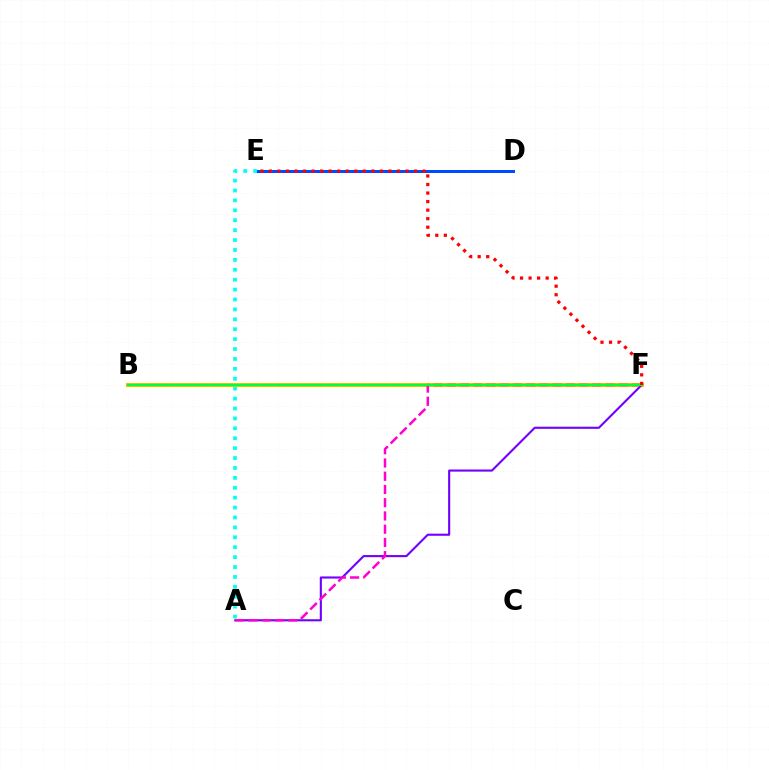{('B', 'F'): [{'color': '#84ff00', 'line_style': 'dotted', 'thickness': 2.24}, {'color': '#ffbd00', 'line_style': 'solid', 'thickness': 2.94}, {'color': '#00ff39', 'line_style': 'solid', 'thickness': 1.57}], ('D', 'E'): [{'color': '#004bff', 'line_style': 'solid', 'thickness': 2.15}], ('A', 'F'): [{'color': '#7200ff', 'line_style': 'solid', 'thickness': 1.52}, {'color': '#ff00cf', 'line_style': 'dashed', 'thickness': 1.8}], ('A', 'E'): [{'color': '#00fff6', 'line_style': 'dotted', 'thickness': 2.69}], ('E', 'F'): [{'color': '#ff0000', 'line_style': 'dotted', 'thickness': 2.32}]}